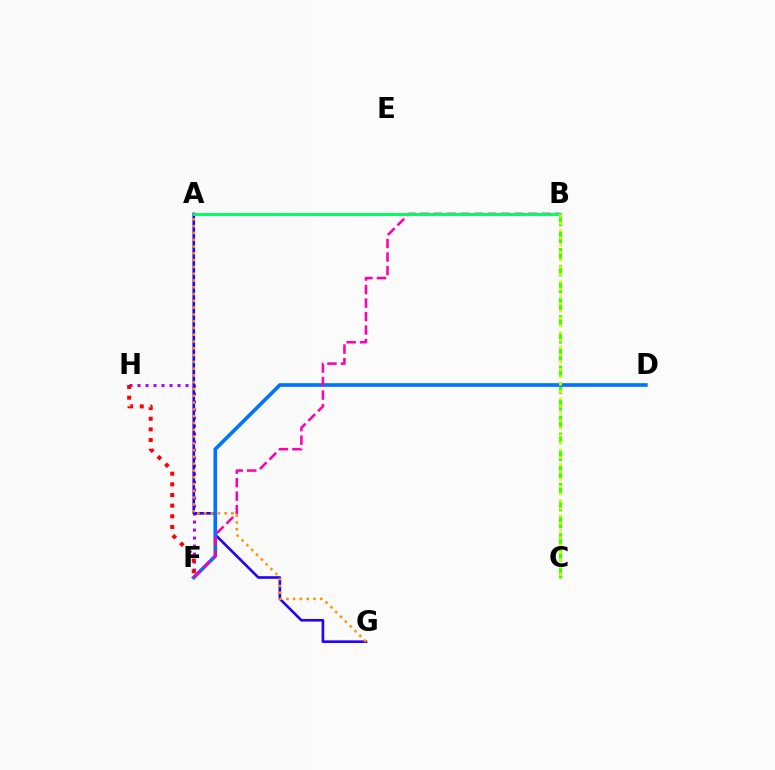{('F', 'H'): [{'color': '#b900ff', 'line_style': 'dotted', 'thickness': 2.17}, {'color': '#ff0000', 'line_style': 'dotted', 'thickness': 2.89}], ('B', 'C'): [{'color': '#3dff00', 'line_style': 'dashed', 'thickness': 2.28}, {'color': '#d1ff00', 'line_style': 'dotted', 'thickness': 1.99}], ('A', 'G'): [{'color': '#2500ff', 'line_style': 'solid', 'thickness': 1.89}, {'color': '#ff9400', 'line_style': 'dotted', 'thickness': 1.84}], ('D', 'F'): [{'color': '#0074ff', 'line_style': 'solid', 'thickness': 2.63}], ('B', 'F'): [{'color': '#ff00ac', 'line_style': 'dashed', 'thickness': 1.83}], ('A', 'B'): [{'color': '#00fff6', 'line_style': 'dashed', 'thickness': 1.9}, {'color': '#00ff5c', 'line_style': 'solid', 'thickness': 2.07}]}